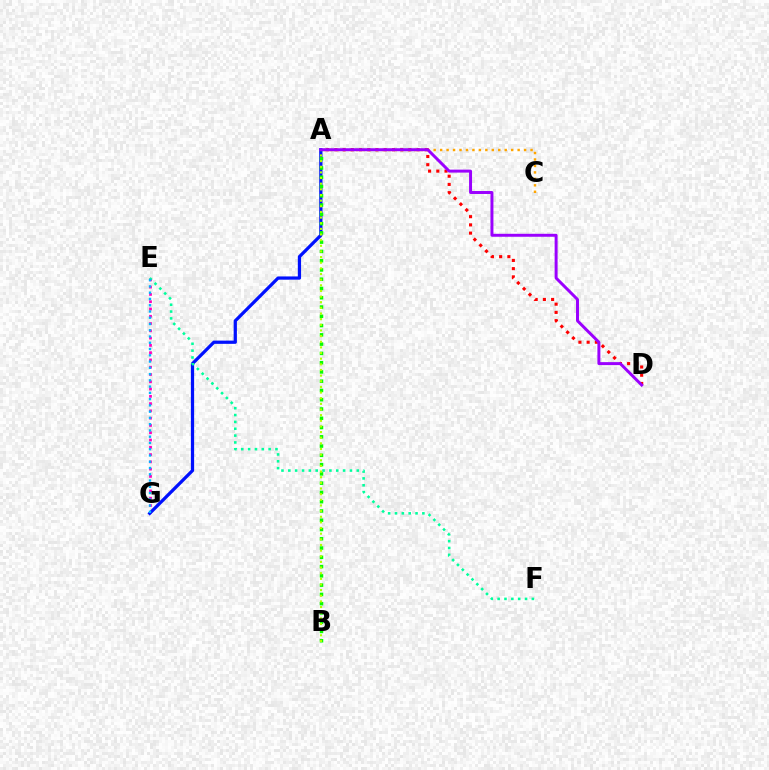{('A', 'C'): [{'color': '#ffa500', 'line_style': 'dotted', 'thickness': 1.76}], ('A', 'D'): [{'color': '#ff0000', 'line_style': 'dotted', 'thickness': 2.23}, {'color': '#9b00ff', 'line_style': 'solid', 'thickness': 2.13}], ('E', 'G'): [{'color': '#ff00bd', 'line_style': 'dotted', 'thickness': 1.98}, {'color': '#00b5ff', 'line_style': 'dotted', 'thickness': 1.7}], ('A', 'G'): [{'color': '#0010ff', 'line_style': 'solid', 'thickness': 2.33}], ('E', 'F'): [{'color': '#00ff9d', 'line_style': 'dotted', 'thickness': 1.86}], ('A', 'B'): [{'color': '#08ff00', 'line_style': 'dotted', 'thickness': 2.52}, {'color': '#b3ff00', 'line_style': 'dotted', 'thickness': 1.53}]}